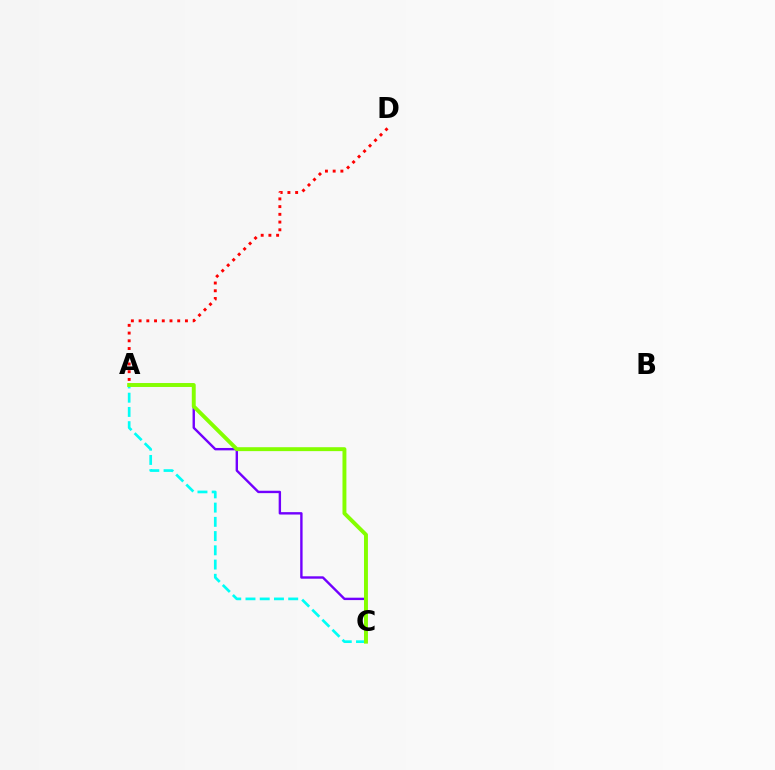{('A', 'D'): [{'color': '#ff0000', 'line_style': 'dotted', 'thickness': 2.1}], ('A', 'C'): [{'color': '#7200ff', 'line_style': 'solid', 'thickness': 1.73}, {'color': '#00fff6', 'line_style': 'dashed', 'thickness': 1.93}, {'color': '#84ff00', 'line_style': 'solid', 'thickness': 2.82}]}